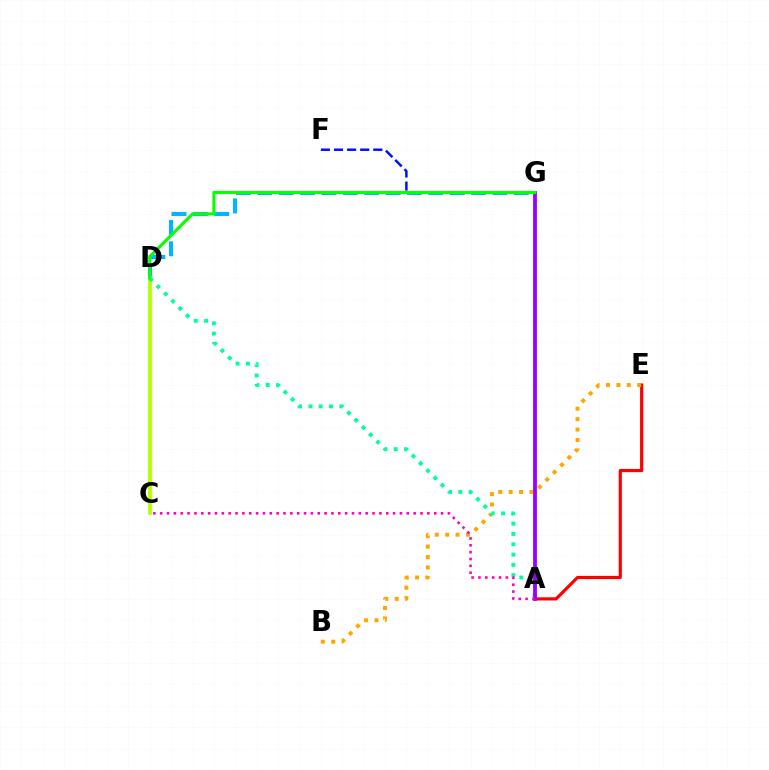{('A', 'E'): [{'color': '#ff0000', 'line_style': 'solid', 'thickness': 2.29}], ('D', 'G'): [{'color': '#00b5ff', 'line_style': 'dashed', 'thickness': 2.9}, {'color': '#08ff00', 'line_style': 'solid', 'thickness': 2.19}], ('C', 'D'): [{'color': '#b3ff00', 'line_style': 'solid', 'thickness': 2.72}], ('B', 'E'): [{'color': '#ffa500', 'line_style': 'dotted', 'thickness': 2.83}], ('A', 'D'): [{'color': '#00ff9d', 'line_style': 'dotted', 'thickness': 2.8}], ('F', 'G'): [{'color': '#0010ff', 'line_style': 'dashed', 'thickness': 1.78}], ('A', 'G'): [{'color': '#9b00ff', 'line_style': 'solid', 'thickness': 2.74}], ('A', 'C'): [{'color': '#ff00bd', 'line_style': 'dotted', 'thickness': 1.86}]}